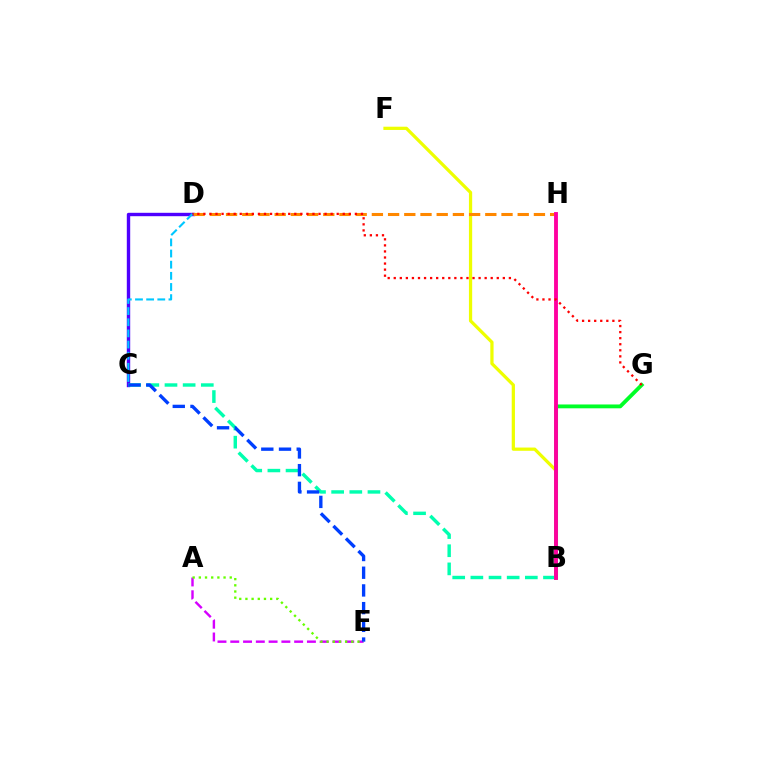{('C', 'D'): [{'color': '#4f00ff', 'line_style': 'solid', 'thickness': 2.44}, {'color': '#00c7ff', 'line_style': 'dashed', 'thickness': 1.51}], ('B', 'F'): [{'color': '#eeff00', 'line_style': 'solid', 'thickness': 2.33}], ('D', 'H'): [{'color': '#ff8800', 'line_style': 'dashed', 'thickness': 2.2}], ('A', 'E'): [{'color': '#d600ff', 'line_style': 'dashed', 'thickness': 1.74}, {'color': '#66ff00', 'line_style': 'dotted', 'thickness': 1.68}], ('B', 'G'): [{'color': '#00ff27', 'line_style': 'solid', 'thickness': 2.76}], ('B', 'C'): [{'color': '#00ffaf', 'line_style': 'dashed', 'thickness': 2.47}], ('C', 'E'): [{'color': '#003fff', 'line_style': 'dashed', 'thickness': 2.41}], ('B', 'H'): [{'color': '#ff00a0', 'line_style': 'solid', 'thickness': 2.79}], ('D', 'G'): [{'color': '#ff0000', 'line_style': 'dotted', 'thickness': 1.65}]}